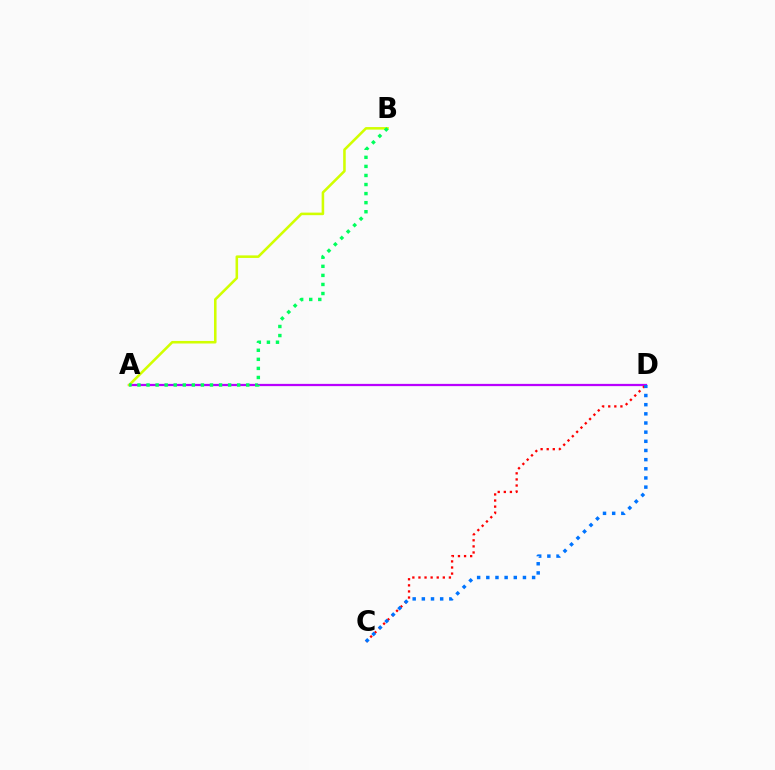{('A', 'D'): [{'color': '#b900ff', 'line_style': 'solid', 'thickness': 1.62}], ('C', 'D'): [{'color': '#ff0000', 'line_style': 'dotted', 'thickness': 1.65}, {'color': '#0074ff', 'line_style': 'dotted', 'thickness': 2.49}], ('A', 'B'): [{'color': '#d1ff00', 'line_style': 'solid', 'thickness': 1.84}, {'color': '#00ff5c', 'line_style': 'dotted', 'thickness': 2.46}]}